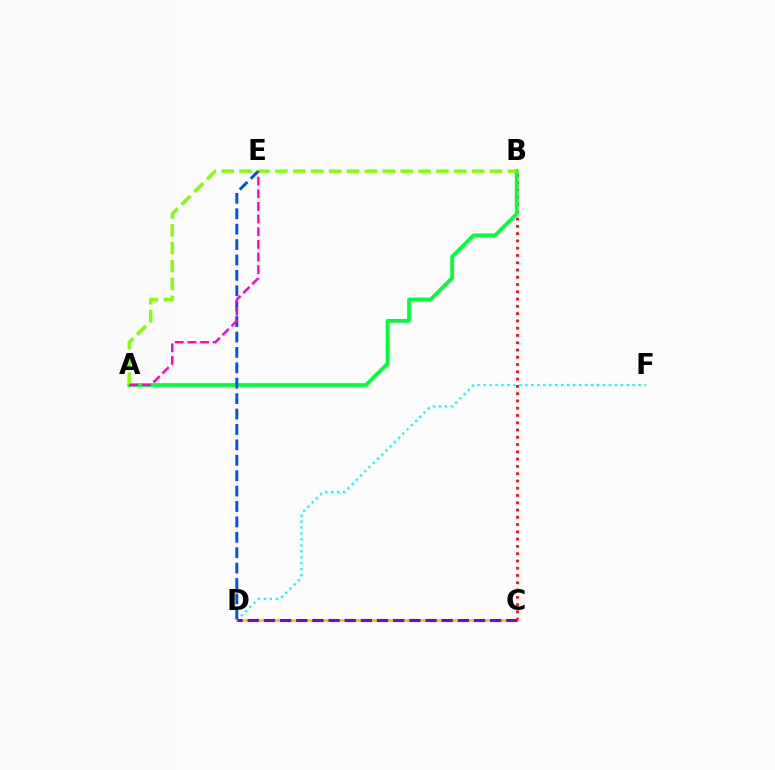{('B', 'C'): [{'color': '#ff0000', 'line_style': 'dotted', 'thickness': 1.98}], ('A', 'B'): [{'color': '#00ff39', 'line_style': 'solid', 'thickness': 2.68}, {'color': '#84ff00', 'line_style': 'dashed', 'thickness': 2.43}], ('D', 'F'): [{'color': '#00fff6', 'line_style': 'dotted', 'thickness': 1.62}], ('D', 'E'): [{'color': '#004bff', 'line_style': 'dashed', 'thickness': 2.09}], ('A', 'E'): [{'color': '#ff00cf', 'line_style': 'dashed', 'thickness': 1.72}], ('C', 'D'): [{'color': '#ffbd00', 'line_style': 'solid', 'thickness': 1.86}, {'color': '#7200ff', 'line_style': 'dashed', 'thickness': 2.2}]}